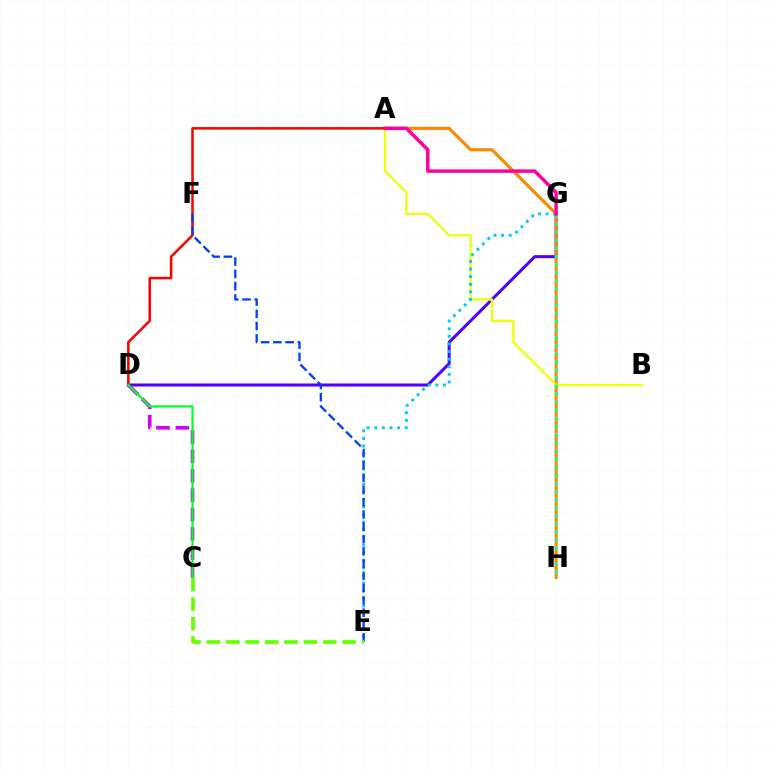{('D', 'G'): [{'color': '#4f00ff', 'line_style': 'solid', 'thickness': 2.18}], ('A', 'H'): [{'color': '#ff8800', 'line_style': 'solid', 'thickness': 2.26}], ('A', 'D'): [{'color': '#ff0000', 'line_style': 'solid', 'thickness': 1.83}], ('A', 'B'): [{'color': '#eeff00', 'line_style': 'solid', 'thickness': 1.6}], ('G', 'H'): [{'color': '#00ffaf', 'line_style': 'dotted', 'thickness': 2.2}], ('E', 'G'): [{'color': '#00c7ff', 'line_style': 'dotted', 'thickness': 2.07}], ('C', 'D'): [{'color': '#d600ff', 'line_style': 'dashed', 'thickness': 2.63}, {'color': '#00ff27', 'line_style': 'solid', 'thickness': 1.58}], ('E', 'F'): [{'color': '#003fff', 'line_style': 'dashed', 'thickness': 1.67}], ('C', 'E'): [{'color': '#66ff00', 'line_style': 'dashed', 'thickness': 2.64}], ('A', 'G'): [{'color': '#ff00a0', 'line_style': 'solid', 'thickness': 2.5}]}